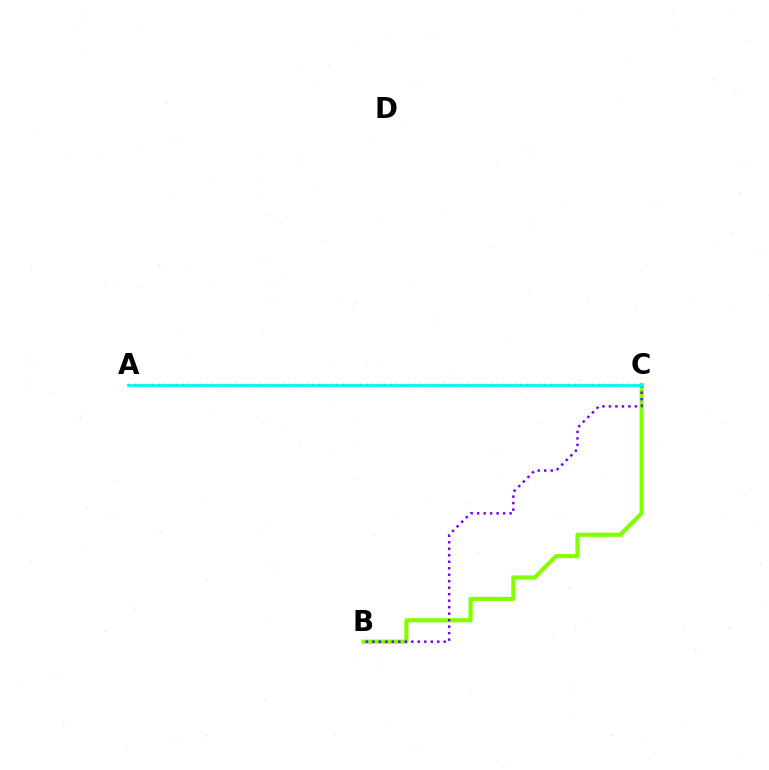{('B', 'C'): [{'color': '#84ff00', 'line_style': 'solid', 'thickness': 3.0}, {'color': '#7200ff', 'line_style': 'dotted', 'thickness': 1.76}], ('A', 'C'): [{'color': '#ff0000', 'line_style': 'dotted', 'thickness': 1.61}, {'color': '#00fff6', 'line_style': 'solid', 'thickness': 2.02}]}